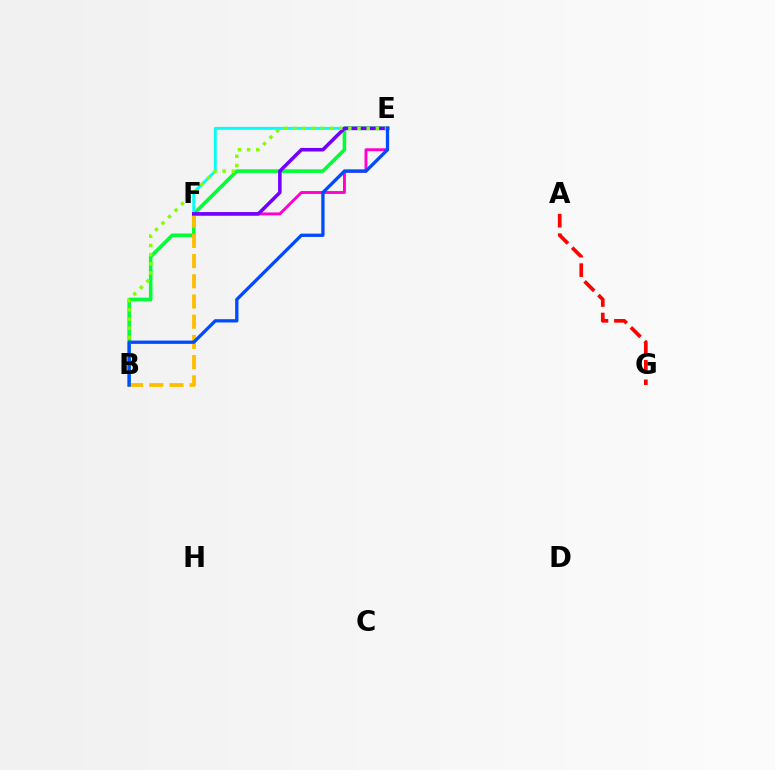{('E', 'F'): [{'color': '#ff00cf', 'line_style': 'solid', 'thickness': 2.09}, {'color': '#00fff6', 'line_style': 'solid', 'thickness': 2.09}, {'color': '#7200ff', 'line_style': 'solid', 'thickness': 2.55}], ('B', 'E'): [{'color': '#00ff39', 'line_style': 'solid', 'thickness': 2.59}, {'color': '#84ff00', 'line_style': 'dotted', 'thickness': 2.49}, {'color': '#004bff', 'line_style': 'solid', 'thickness': 2.37}], ('B', 'F'): [{'color': '#ffbd00', 'line_style': 'dashed', 'thickness': 2.75}], ('A', 'G'): [{'color': '#ff0000', 'line_style': 'dashed', 'thickness': 2.64}]}